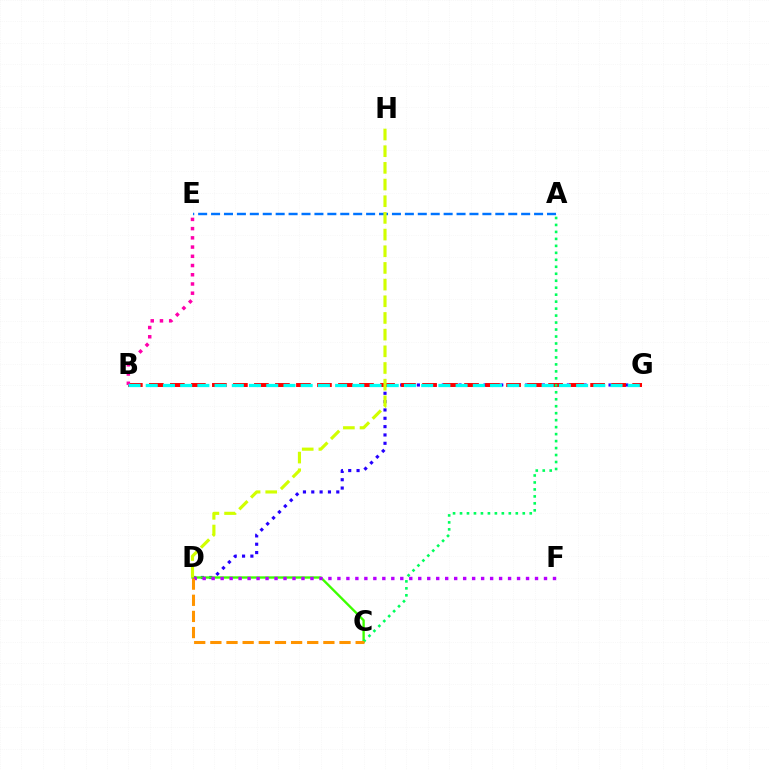{('D', 'G'): [{'color': '#2500ff', 'line_style': 'dotted', 'thickness': 2.26}], ('A', 'E'): [{'color': '#0074ff', 'line_style': 'dashed', 'thickness': 1.76}], ('C', 'D'): [{'color': '#3dff00', 'line_style': 'solid', 'thickness': 1.7}, {'color': '#ff9400', 'line_style': 'dashed', 'thickness': 2.19}], ('D', 'F'): [{'color': '#b900ff', 'line_style': 'dotted', 'thickness': 2.44}], ('B', 'G'): [{'color': '#ff0000', 'line_style': 'dashed', 'thickness': 2.85}, {'color': '#00fff6', 'line_style': 'dashed', 'thickness': 2.34}], ('B', 'E'): [{'color': '#ff00ac', 'line_style': 'dotted', 'thickness': 2.51}], ('D', 'H'): [{'color': '#d1ff00', 'line_style': 'dashed', 'thickness': 2.27}], ('A', 'C'): [{'color': '#00ff5c', 'line_style': 'dotted', 'thickness': 1.89}]}